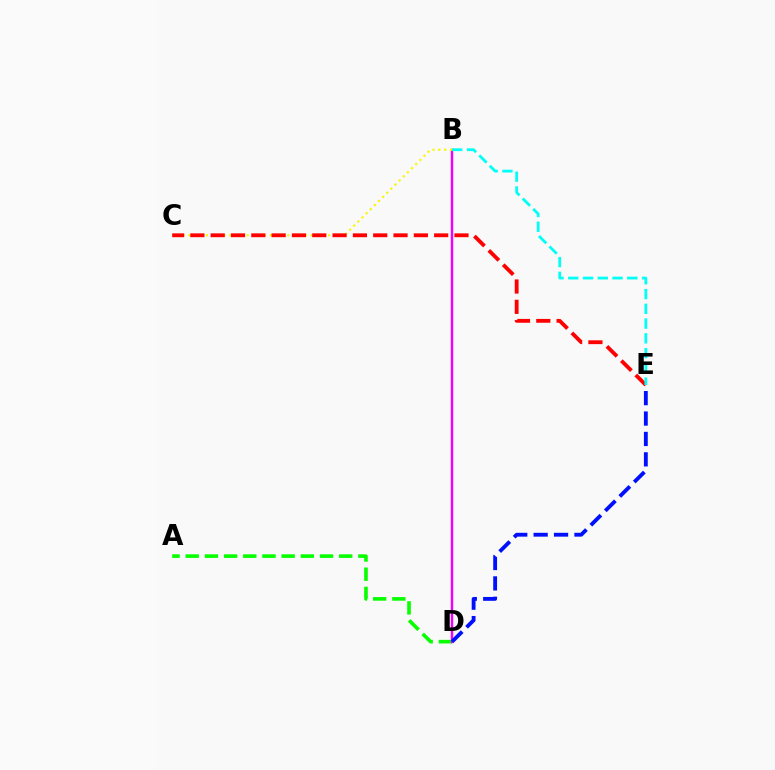{('A', 'D'): [{'color': '#08ff00', 'line_style': 'dashed', 'thickness': 2.61}], ('B', 'D'): [{'color': '#ee00ff', 'line_style': 'solid', 'thickness': 1.74}], ('B', 'C'): [{'color': '#fcf500', 'line_style': 'dotted', 'thickness': 1.58}], ('C', 'E'): [{'color': '#ff0000', 'line_style': 'dashed', 'thickness': 2.76}], ('D', 'E'): [{'color': '#0010ff', 'line_style': 'dashed', 'thickness': 2.77}], ('B', 'E'): [{'color': '#00fff6', 'line_style': 'dashed', 'thickness': 2.01}]}